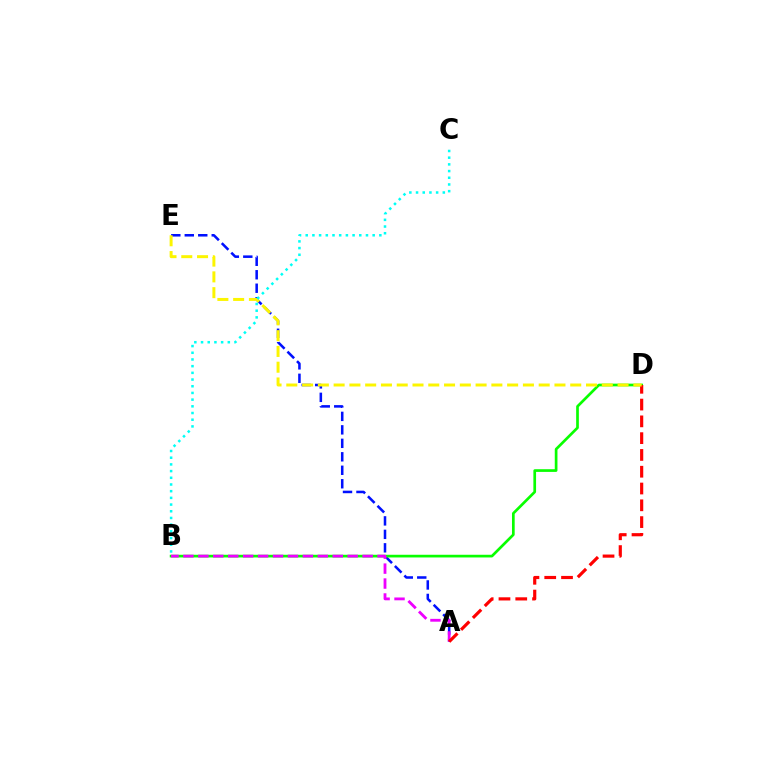{('A', 'E'): [{'color': '#0010ff', 'line_style': 'dashed', 'thickness': 1.83}], ('B', 'D'): [{'color': '#08ff00', 'line_style': 'solid', 'thickness': 1.94}], ('A', 'B'): [{'color': '#ee00ff', 'line_style': 'dashed', 'thickness': 2.03}], ('A', 'D'): [{'color': '#ff0000', 'line_style': 'dashed', 'thickness': 2.28}], ('D', 'E'): [{'color': '#fcf500', 'line_style': 'dashed', 'thickness': 2.14}], ('B', 'C'): [{'color': '#00fff6', 'line_style': 'dotted', 'thickness': 1.82}]}